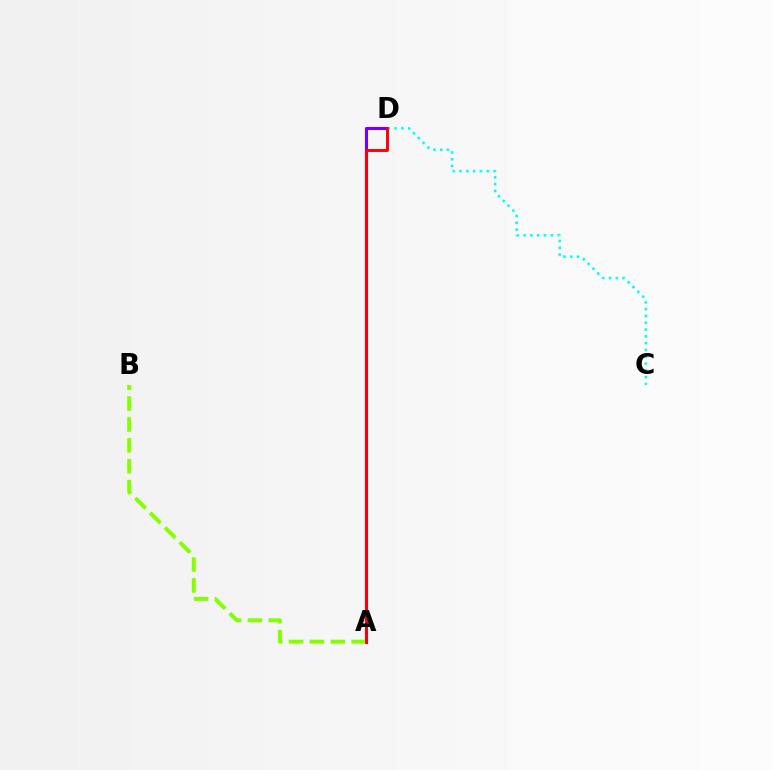{('A', 'D'): [{'color': '#7200ff', 'line_style': 'solid', 'thickness': 2.23}, {'color': '#ff0000', 'line_style': 'solid', 'thickness': 2.08}], ('A', 'B'): [{'color': '#84ff00', 'line_style': 'dashed', 'thickness': 2.83}], ('C', 'D'): [{'color': '#00fff6', 'line_style': 'dotted', 'thickness': 1.85}]}